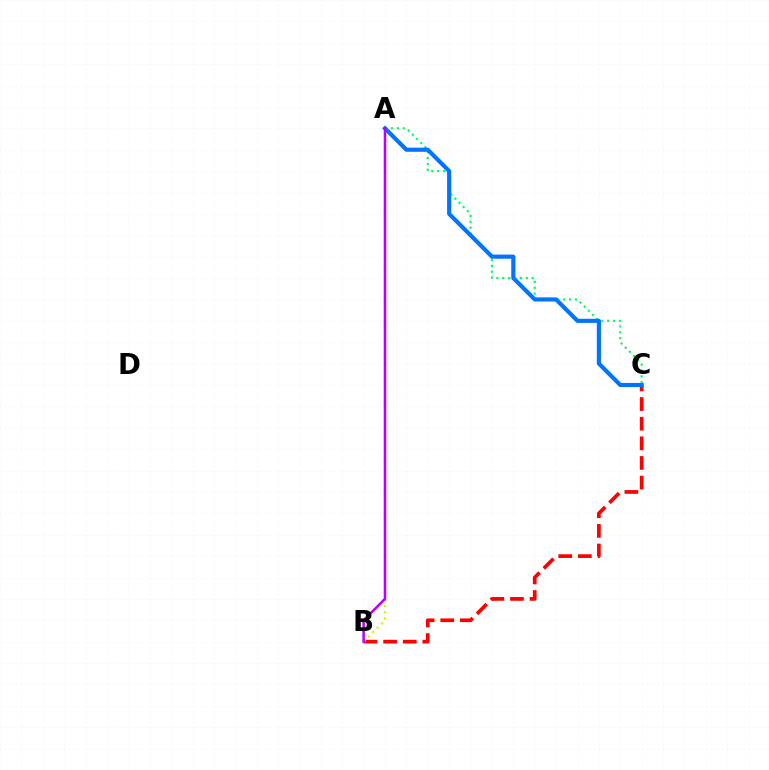{('A', 'C'): [{'color': '#00ff5c', 'line_style': 'dotted', 'thickness': 1.6}, {'color': '#0074ff', 'line_style': 'solid', 'thickness': 2.98}], ('B', 'C'): [{'color': '#ff0000', 'line_style': 'dashed', 'thickness': 2.67}], ('A', 'B'): [{'color': '#d1ff00', 'line_style': 'dotted', 'thickness': 1.68}, {'color': '#b900ff', 'line_style': 'solid', 'thickness': 1.82}]}